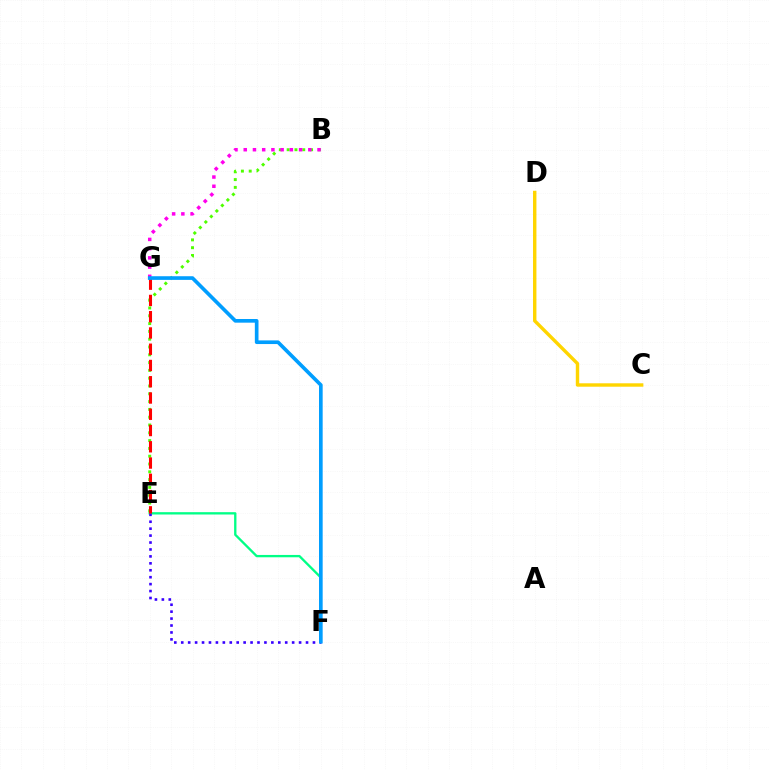{('C', 'D'): [{'color': '#ffd500', 'line_style': 'solid', 'thickness': 2.46}], ('B', 'E'): [{'color': '#4fff00', 'line_style': 'dotted', 'thickness': 2.12}], ('E', 'F'): [{'color': '#00ff86', 'line_style': 'solid', 'thickness': 1.68}, {'color': '#3700ff', 'line_style': 'dotted', 'thickness': 1.88}], ('B', 'G'): [{'color': '#ff00ed', 'line_style': 'dotted', 'thickness': 2.51}], ('E', 'G'): [{'color': '#ff0000', 'line_style': 'dashed', 'thickness': 2.21}], ('F', 'G'): [{'color': '#009eff', 'line_style': 'solid', 'thickness': 2.63}]}